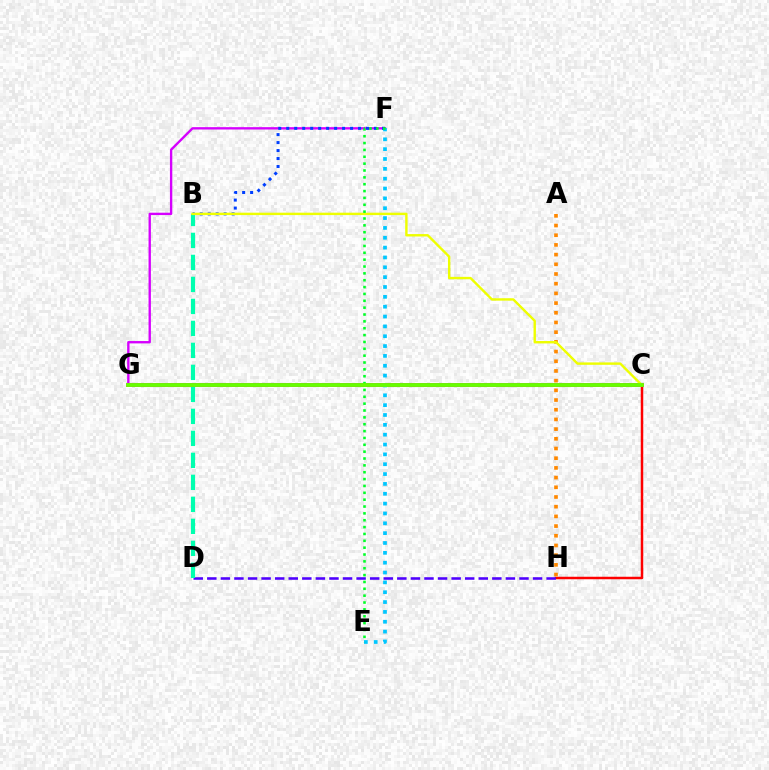{('F', 'G'): [{'color': '#d600ff', 'line_style': 'solid', 'thickness': 1.69}], ('C', 'H'): [{'color': '#ff0000', 'line_style': 'solid', 'thickness': 1.79}], ('C', 'G'): [{'color': '#ff00a0', 'line_style': 'solid', 'thickness': 2.72}, {'color': '#66ff00', 'line_style': 'solid', 'thickness': 2.76}], ('B', 'F'): [{'color': '#003fff', 'line_style': 'dotted', 'thickness': 2.17}], ('A', 'H'): [{'color': '#ff8800', 'line_style': 'dotted', 'thickness': 2.63}], ('D', 'H'): [{'color': '#4f00ff', 'line_style': 'dashed', 'thickness': 1.84}], ('B', 'D'): [{'color': '#00ffaf', 'line_style': 'dashed', 'thickness': 2.99}], ('B', 'C'): [{'color': '#eeff00', 'line_style': 'solid', 'thickness': 1.73}], ('E', 'F'): [{'color': '#00c7ff', 'line_style': 'dotted', 'thickness': 2.68}, {'color': '#00ff27', 'line_style': 'dotted', 'thickness': 1.86}]}